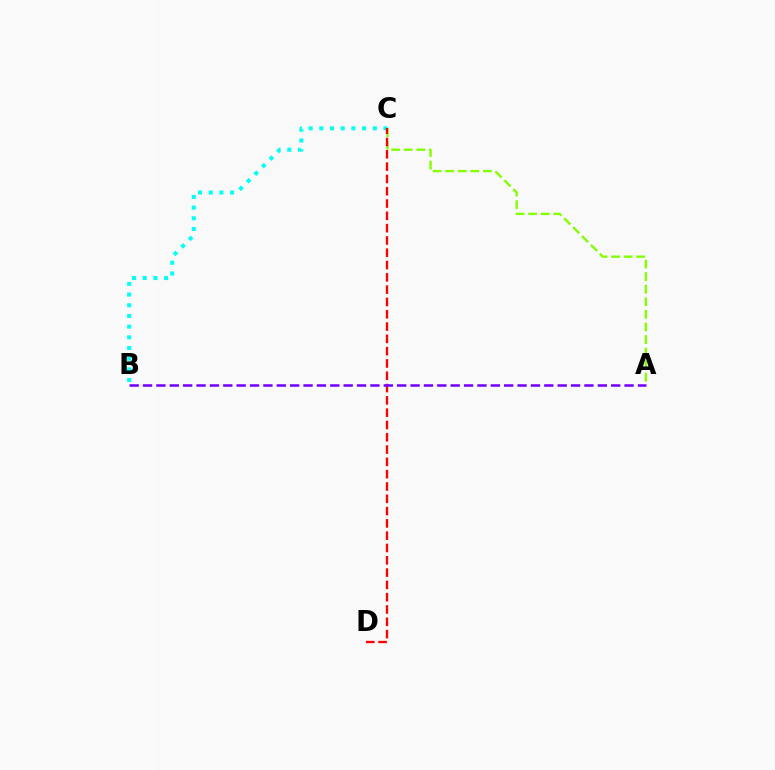{('A', 'C'): [{'color': '#84ff00', 'line_style': 'dashed', 'thickness': 1.71}], ('B', 'C'): [{'color': '#00fff6', 'line_style': 'dotted', 'thickness': 2.9}], ('C', 'D'): [{'color': '#ff0000', 'line_style': 'dashed', 'thickness': 1.67}], ('A', 'B'): [{'color': '#7200ff', 'line_style': 'dashed', 'thickness': 1.82}]}